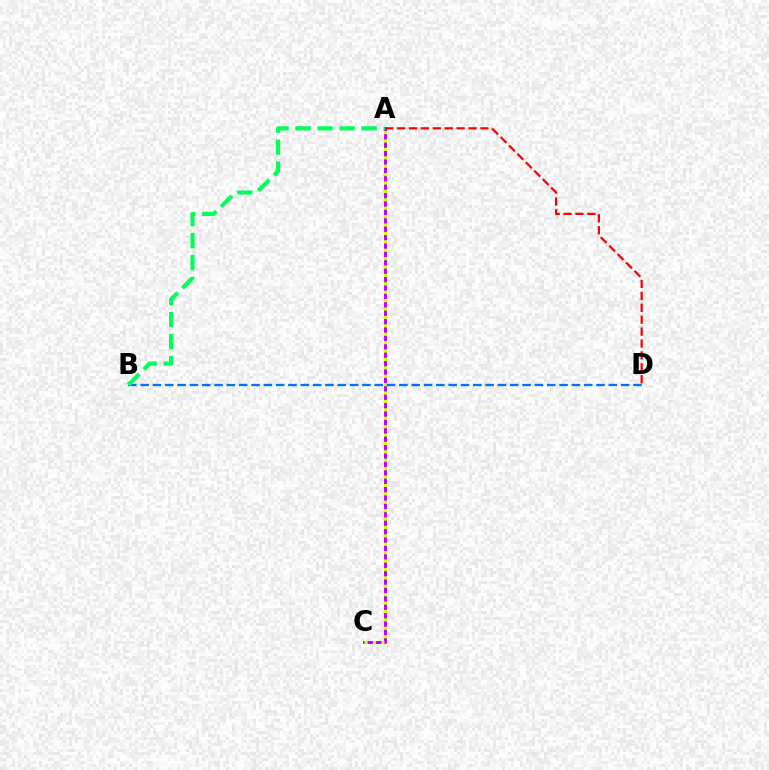{('A', 'C'): [{'color': '#b900ff', 'line_style': 'solid', 'thickness': 2.1}, {'color': '#d1ff00', 'line_style': 'dotted', 'thickness': 2.28}], ('B', 'D'): [{'color': '#0074ff', 'line_style': 'dashed', 'thickness': 1.67}], ('A', 'D'): [{'color': '#ff0000', 'line_style': 'dashed', 'thickness': 1.62}], ('A', 'B'): [{'color': '#00ff5c', 'line_style': 'dashed', 'thickness': 2.99}]}